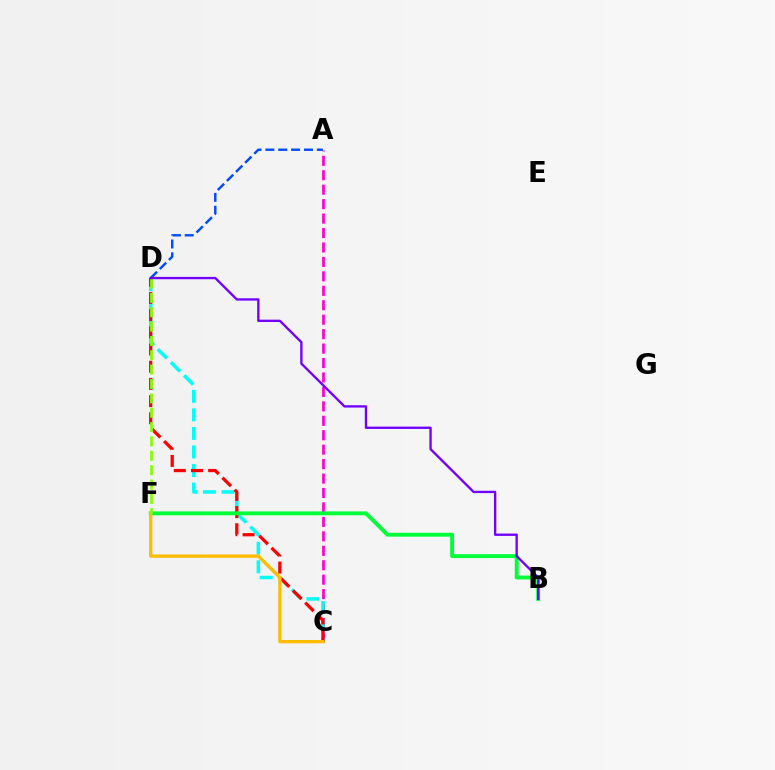{('A', 'C'): [{'color': '#ff00cf', 'line_style': 'dashed', 'thickness': 1.96}], ('A', 'D'): [{'color': '#004bff', 'line_style': 'dashed', 'thickness': 1.75}], ('C', 'D'): [{'color': '#00fff6', 'line_style': 'dashed', 'thickness': 2.52}, {'color': '#ff0000', 'line_style': 'dashed', 'thickness': 2.34}], ('B', 'F'): [{'color': '#00ff39', 'line_style': 'solid', 'thickness': 2.8}], ('C', 'F'): [{'color': '#ffbd00', 'line_style': 'solid', 'thickness': 2.38}], ('D', 'F'): [{'color': '#84ff00', 'line_style': 'dashed', 'thickness': 1.95}], ('B', 'D'): [{'color': '#7200ff', 'line_style': 'solid', 'thickness': 1.68}]}